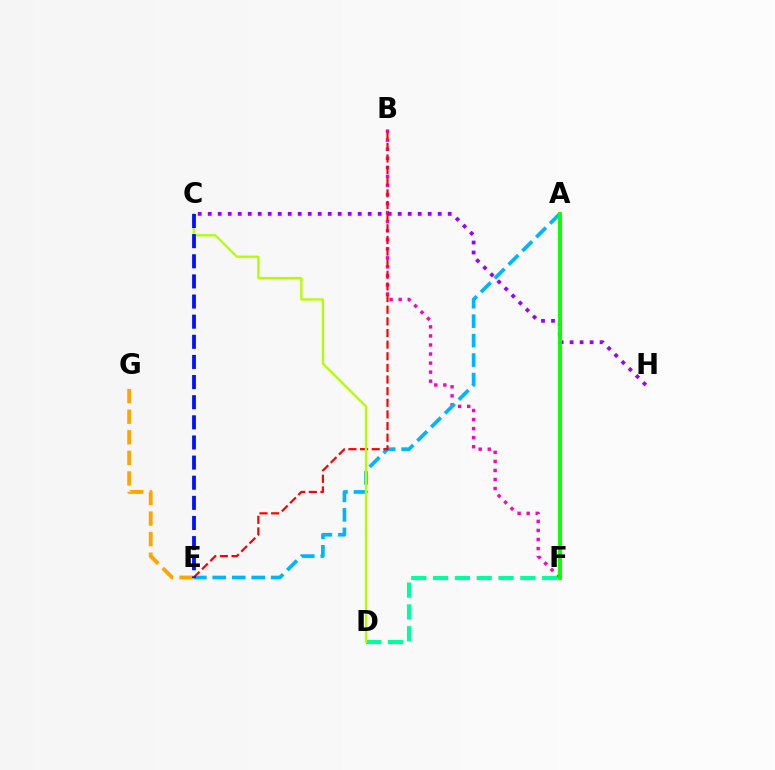{('B', 'F'): [{'color': '#ff00bd', 'line_style': 'dotted', 'thickness': 2.46}], ('A', 'E'): [{'color': '#00b5ff', 'line_style': 'dashed', 'thickness': 2.65}], ('D', 'F'): [{'color': '#00ff9d', 'line_style': 'dashed', 'thickness': 2.97}], ('C', 'H'): [{'color': '#9b00ff', 'line_style': 'dotted', 'thickness': 2.72}], ('B', 'E'): [{'color': '#ff0000', 'line_style': 'dashed', 'thickness': 1.58}], ('C', 'D'): [{'color': '#b3ff00', 'line_style': 'solid', 'thickness': 1.66}], ('E', 'G'): [{'color': '#ffa500', 'line_style': 'dashed', 'thickness': 2.79}], ('C', 'E'): [{'color': '#0010ff', 'line_style': 'dashed', 'thickness': 2.73}], ('A', 'F'): [{'color': '#08ff00', 'line_style': 'solid', 'thickness': 2.78}]}